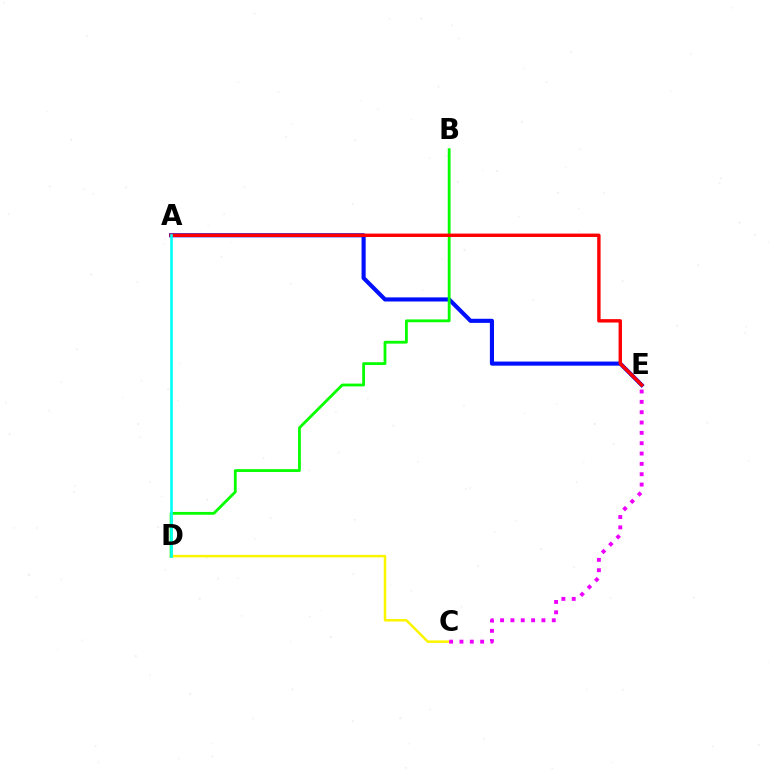{('A', 'E'): [{'color': '#0010ff', 'line_style': 'solid', 'thickness': 2.96}, {'color': '#ff0000', 'line_style': 'solid', 'thickness': 2.45}], ('C', 'D'): [{'color': '#fcf500', 'line_style': 'solid', 'thickness': 1.81}], ('B', 'D'): [{'color': '#08ff00', 'line_style': 'solid', 'thickness': 2.02}], ('A', 'D'): [{'color': '#00fff6', 'line_style': 'solid', 'thickness': 1.88}], ('C', 'E'): [{'color': '#ee00ff', 'line_style': 'dotted', 'thickness': 2.81}]}